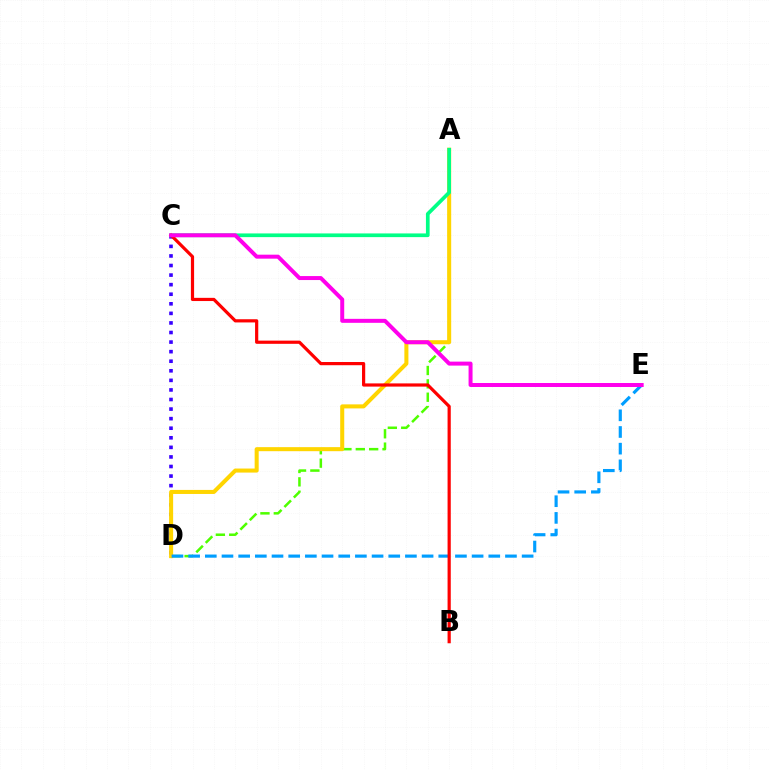{('A', 'D'): [{'color': '#4fff00', 'line_style': 'dashed', 'thickness': 1.82}, {'color': '#ffd500', 'line_style': 'solid', 'thickness': 2.91}], ('C', 'D'): [{'color': '#3700ff', 'line_style': 'dotted', 'thickness': 2.6}], ('D', 'E'): [{'color': '#009eff', 'line_style': 'dashed', 'thickness': 2.27}], ('A', 'C'): [{'color': '#00ff86', 'line_style': 'solid', 'thickness': 2.66}], ('B', 'C'): [{'color': '#ff0000', 'line_style': 'solid', 'thickness': 2.3}], ('C', 'E'): [{'color': '#ff00ed', 'line_style': 'solid', 'thickness': 2.87}]}